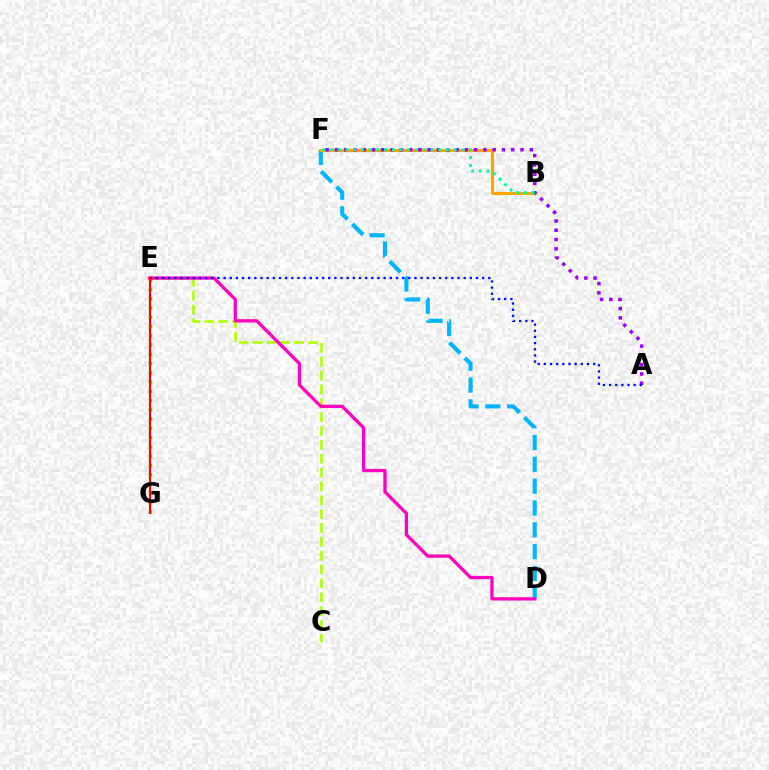{('E', 'G'): [{'color': '#08ff00', 'line_style': 'dotted', 'thickness': 2.52}, {'color': '#ff0000', 'line_style': 'solid', 'thickness': 1.58}], ('D', 'F'): [{'color': '#00b5ff', 'line_style': 'dashed', 'thickness': 2.96}], ('B', 'F'): [{'color': '#ffa500', 'line_style': 'solid', 'thickness': 2.25}, {'color': '#00ff9d', 'line_style': 'dotted', 'thickness': 2.1}], ('C', 'E'): [{'color': '#b3ff00', 'line_style': 'dashed', 'thickness': 1.88}], ('D', 'E'): [{'color': '#ff00bd', 'line_style': 'solid', 'thickness': 2.36}], ('A', 'F'): [{'color': '#9b00ff', 'line_style': 'dotted', 'thickness': 2.52}], ('A', 'E'): [{'color': '#0010ff', 'line_style': 'dotted', 'thickness': 1.67}]}